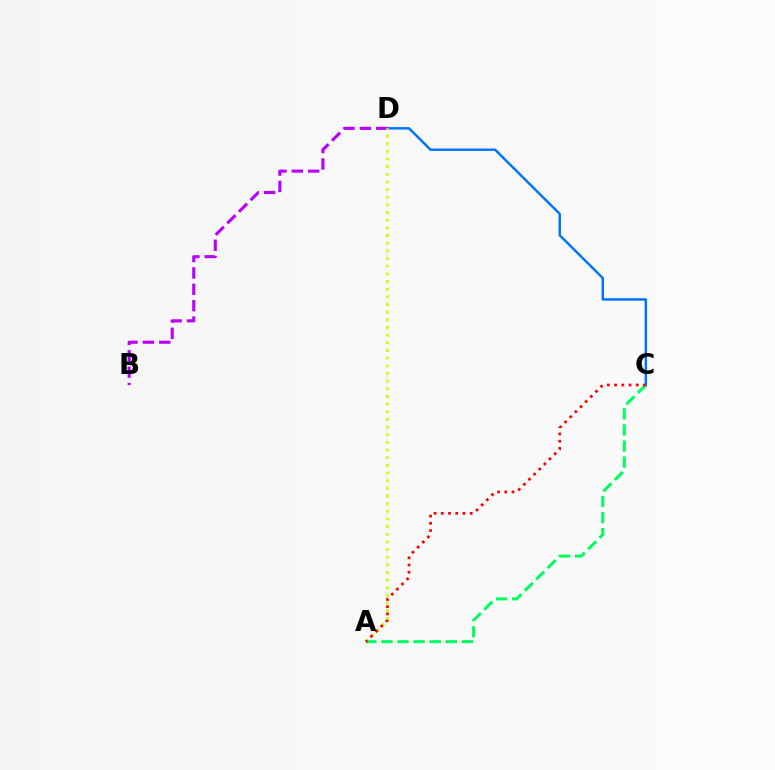{('C', 'D'): [{'color': '#0074ff', 'line_style': 'solid', 'thickness': 1.78}], ('B', 'D'): [{'color': '#b900ff', 'line_style': 'dashed', 'thickness': 2.23}], ('A', 'D'): [{'color': '#d1ff00', 'line_style': 'dotted', 'thickness': 2.08}], ('A', 'C'): [{'color': '#00ff5c', 'line_style': 'dashed', 'thickness': 2.19}, {'color': '#ff0000', 'line_style': 'dotted', 'thickness': 1.97}]}